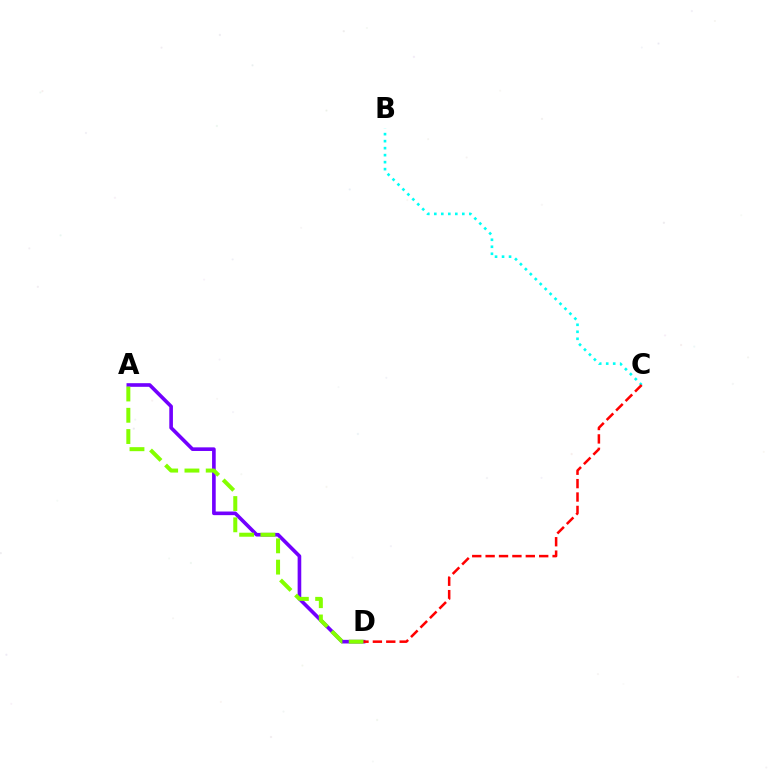{('A', 'D'): [{'color': '#7200ff', 'line_style': 'solid', 'thickness': 2.61}, {'color': '#84ff00', 'line_style': 'dashed', 'thickness': 2.89}], ('B', 'C'): [{'color': '#00fff6', 'line_style': 'dotted', 'thickness': 1.9}], ('C', 'D'): [{'color': '#ff0000', 'line_style': 'dashed', 'thickness': 1.82}]}